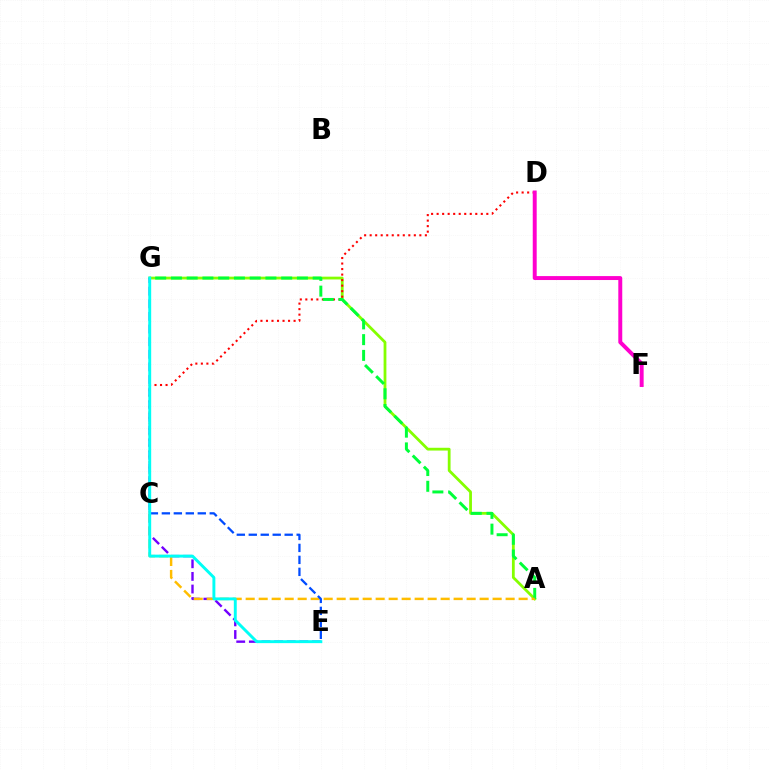{('A', 'G'): [{'color': '#84ff00', 'line_style': 'solid', 'thickness': 2.01}, {'color': '#00ff39', 'line_style': 'dashed', 'thickness': 2.14}], ('C', 'D'): [{'color': '#ff0000', 'line_style': 'dotted', 'thickness': 1.5}], ('E', 'G'): [{'color': '#7200ff', 'line_style': 'dashed', 'thickness': 1.71}, {'color': '#00fff6', 'line_style': 'solid', 'thickness': 2.1}], ('D', 'F'): [{'color': '#ff00cf', 'line_style': 'solid', 'thickness': 2.84}], ('A', 'C'): [{'color': '#ffbd00', 'line_style': 'dashed', 'thickness': 1.77}], ('C', 'E'): [{'color': '#004bff', 'line_style': 'dashed', 'thickness': 1.63}]}